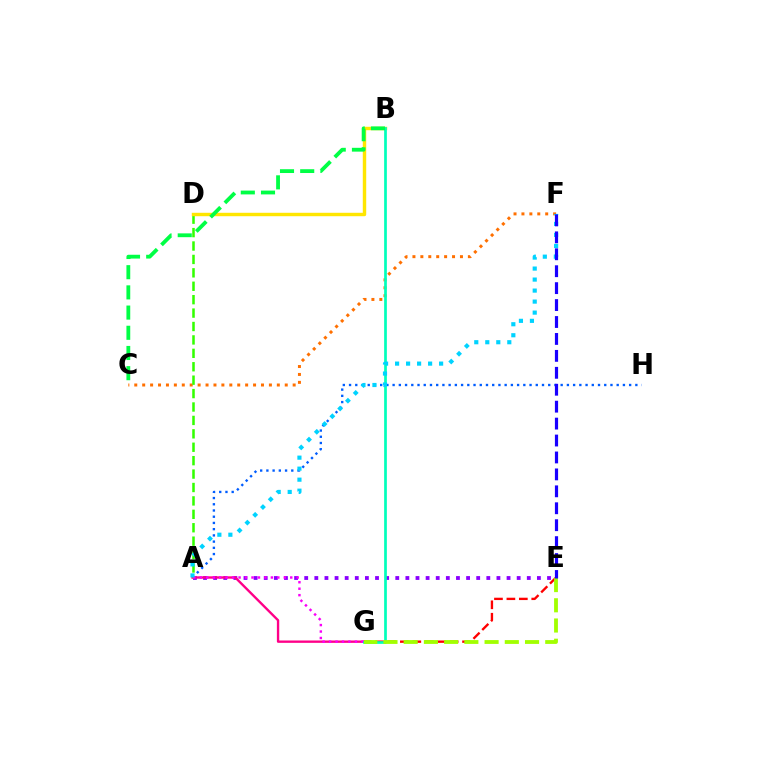{('A', 'E'): [{'color': '#8a00ff', 'line_style': 'dotted', 'thickness': 2.75}], ('C', 'F'): [{'color': '#ff7000', 'line_style': 'dotted', 'thickness': 2.15}], ('A', 'H'): [{'color': '#005dff', 'line_style': 'dotted', 'thickness': 1.69}], ('A', 'D'): [{'color': '#31ff00', 'line_style': 'dashed', 'thickness': 1.82}], ('B', 'D'): [{'color': '#ffe600', 'line_style': 'solid', 'thickness': 2.46}], ('A', 'G'): [{'color': '#ff0088', 'line_style': 'solid', 'thickness': 1.7}, {'color': '#fa00f9', 'line_style': 'dotted', 'thickness': 1.76}], ('E', 'G'): [{'color': '#ff0000', 'line_style': 'dashed', 'thickness': 1.69}, {'color': '#a2ff00', 'line_style': 'dashed', 'thickness': 2.75}], ('B', 'G'): [{'color': '#00ffbb', 'line_style': 'solid', 'thickness': 1.95}], ('B', 'C'): [{'color': '#00ff45', 'line_style': 'dashed', 'thickness': 2.74}], ('A', 'F'): [{'color': '#00d3ff', 'line_style': 'dotted', 'thickness': 2.99}], ('E', 'F'): [{'color': '#1900ff', 'line_style': 'dashed', 'thickness': 2.3}]}